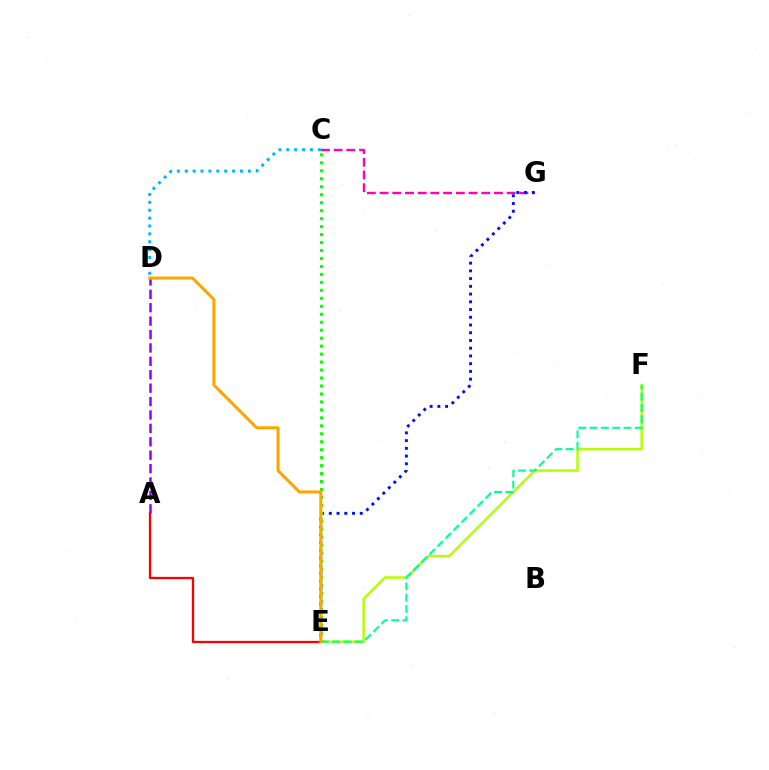{('C', 'G'): [{'color': '#ff00bd', 'line_style': 'dashed', 'thickness': 1.73}], ('E', 'F'): [{'color': '#b3ff00', 'line_style': 'solid', 'thickness': 1.78}, {'color': '#00ff9d', 'line_style': 'dashed', 'thickness': 1.54}], ('E', 'G'): [{'color': '#0010ff', 'line_style': 'dotted', 'thickness': 2.1}], ('C', 'D'): [{'color': '#00b5ff', 'line_style': 'dotted', 'thickness': 2.14}], ('A', 'E'): [{'color': '#ff0000', 'line_style': 'solid', 'thickness': 1.65}], ('A', 'D'): [{'color': '#9b00ff', 'line_style': 'dashed', 'thickness': 1.82}], ('C', 'E'): [{'color': '#08ff00', 'line_style': 'dotted', 'thickness': 2.17}], ('D', 'E'): [{'color': '#ffa500', 'line_style': 'solid', 'thickness': 2.18}]}